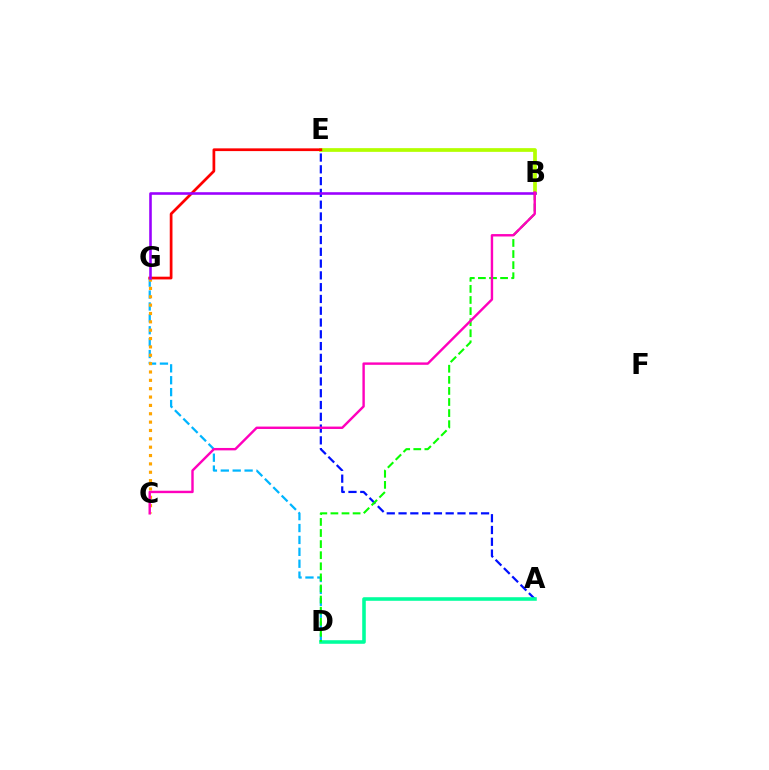{('B', 'E'): [{'color': '#b3ff00', 'line_style': 'solid', 'thickness': 2.68}], ('D', 'G'): [{'color': '#00b5ff', 'line_style': 'dashed', 'thickness': 1.62}], ('A', 'E'): [{'color': '#0010ff', 'line_style': 'dashed', 'thickness': 1.6}], ('A', 'D'): [{'color': '#00ff9d', 'line_style': 'solid', 'thickness': 2.57}], ('E', 'G'): [{'color': '#ff0000', 'line_style': 'solid', 'thickness': 1.97}], ('B', 'D'): [{'color': '#08ff00', 'line_style': 'dashed', 'thickness': 1.51}], ('C', 'G'): [{'color': '#ffa500', 'line_style': 'dotted', 'thickness': 2.27}], ('B', 'G'): [{'color': '#9b00ff', 'line_style': 'solid', 'thickness': 1.86}], ('B', 'C'): [{'color': '#ff00bd', 'line_style': 'solid', 'thickness': 1.74}]}